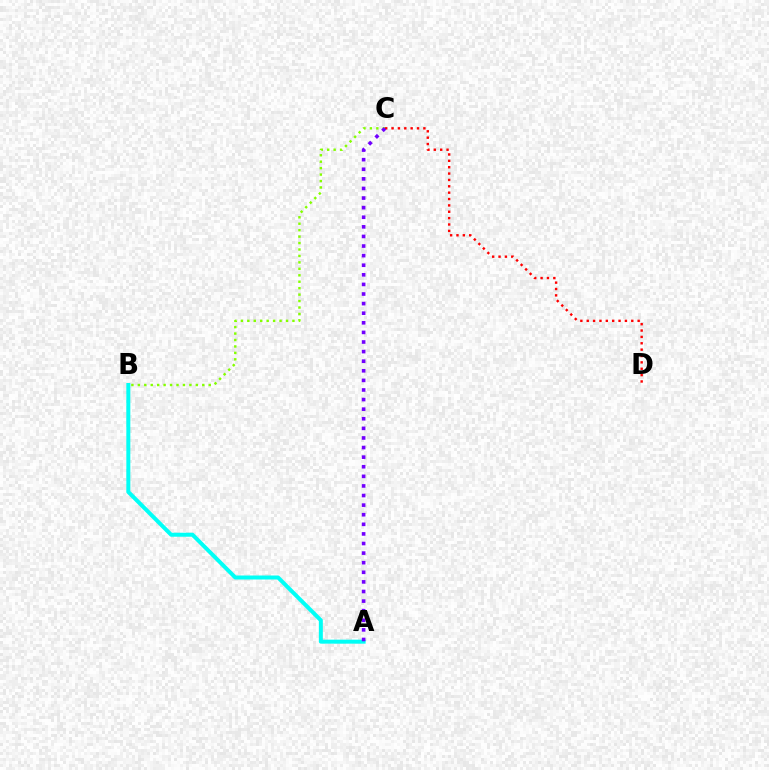{('C', 'D'): [{'color': '#ff0000', 'line_style': 'dotted', 'thickness': 1.73}], ('B', 'C'): [{'color': '#84ff00', 'line_style': 'dotted', 'thickness': 1.75}], ('A', 'B'): [{'color': '#00fff6', 'line_style': 'solid', 'thickness': 2.88}], ('A', 'C'): [{'color': '#7200ff', 'line_style': 'dotted', 'thickness': 2.61}]}